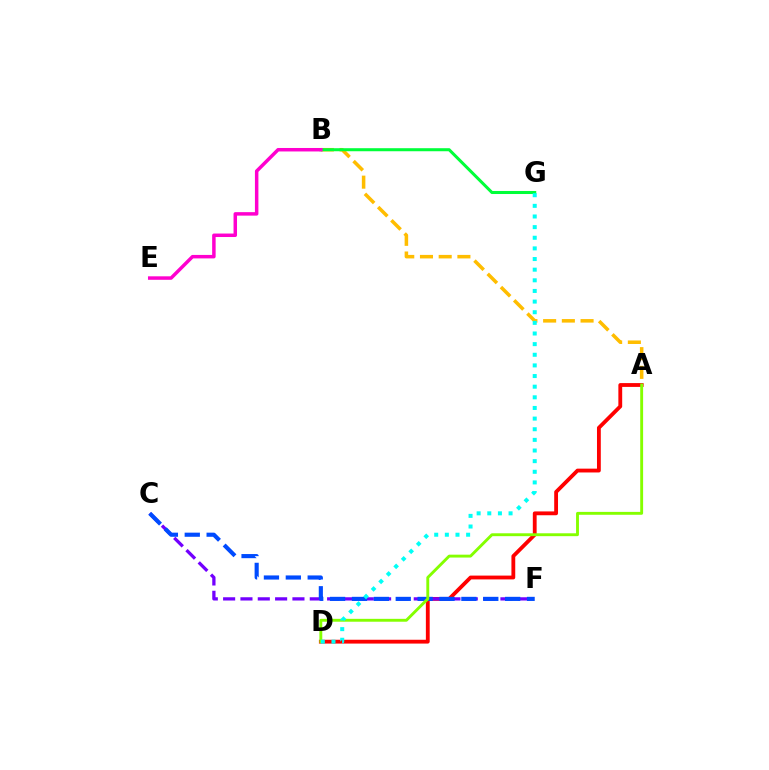{('A', 'B'): [{'color': '#ffbd00', 'line_style': 'dashed', 'thickness': 2.54}], ('A', 'D'): [{'color': '#ff0000', 'line_style': 'solid', 'thickness': 2.75}, {'color': '#84ff00', 'line_style': 'solid', 'thickness': 2.08}], ('C', 'F'): [{'color': '#7200ff', 'line_style': 'dashed', 'thickness': 2.35}, {'color': '#004bff', 'line_style': 'dashed', 'thickness': 2.97}], ('B', 'G'): [{'color': '#00ff39', 'line_style': 'solid', 'thickness': 2.19}], ('B', 'E'): [{'color': '#ff00cf', 'line_style': 'solid', 'thickness': 2.51}], ('D', 'G'): [{'color': '#00fff6', 'line_style': 'dotted', 'thickness': 2.89}]}